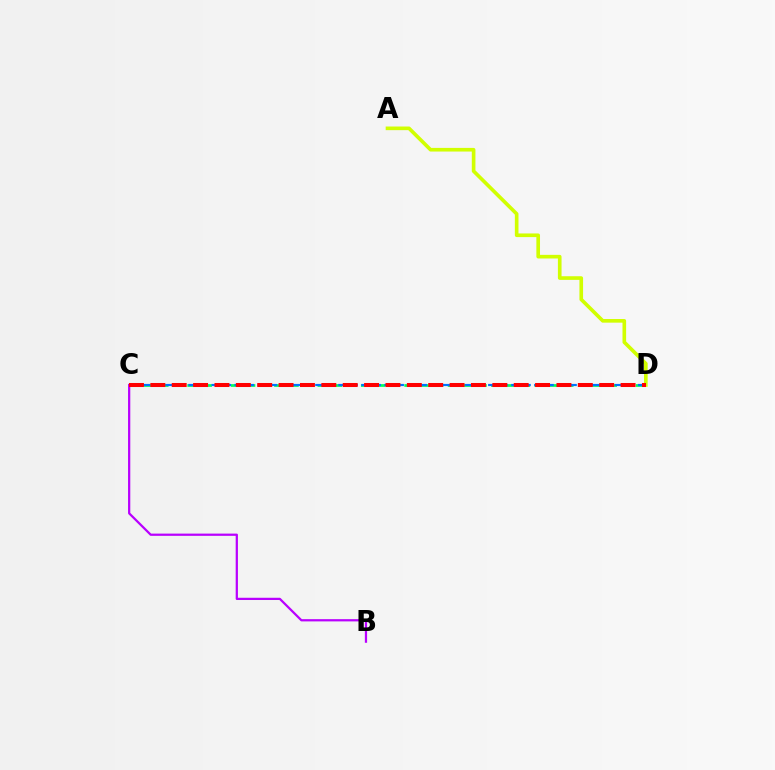{('A', 'D'): [{'color': '#d1ff00', 'line_style': 'solid', 'thickness': 2.62}], ('C', 'D'): [{'color': '#00ff5c', 'line_style': 'dashed', 'thickness': 1.96}, {'color': '#0074ff', 'line_style': 'dashed', 'thickness': 1.57}, {'color': '#ff0000', 'line_style': 'dashed', 'thickness': 2.9}], ('B', 'C'): [{'color': '#b900ff', 'line_style': 'solid', 'thickness': 1.61}]}